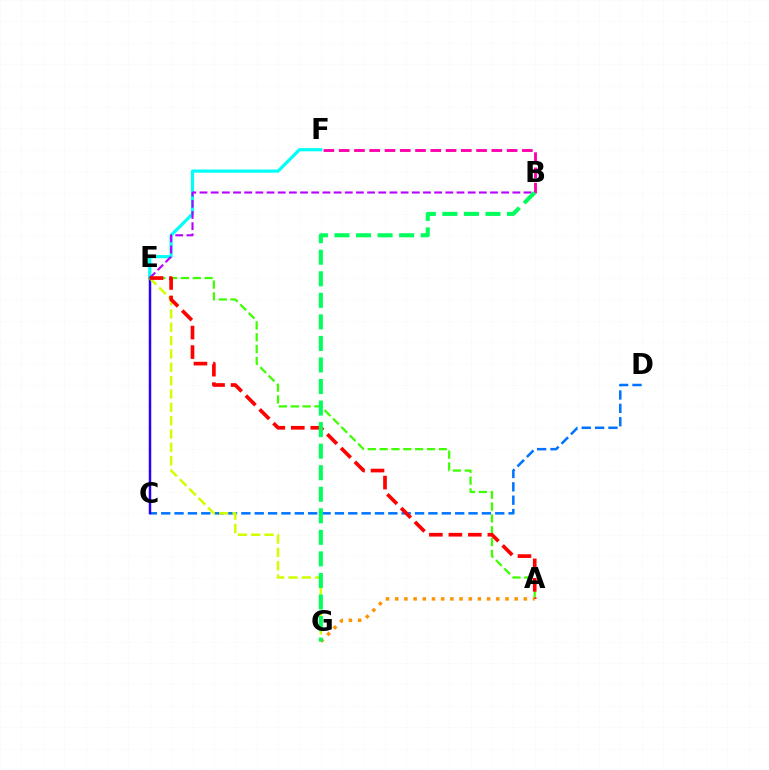{('E', 'F'): [{'color': '#00fff6', 'line_style': 'solid', 'thickness': 2.3}], ('C', 'D'): [{'color': '#0074ff', 'line_style': 'dashed', 'thickness': 1.82}], ('C', 'E'): [{'color': '#2500ff', 'line_style': 'solid', 'thickness': 1.77}], ('E', 'G'): [{'color': '#d1ff00', 'line_style': 'dashed', 'thickness': 1.81}], ('B', 'E'): [{'color': '#b900ff', 'line_style': 'dashed', 'thickness': 1.52}], ('A', 'E'): [{'color': '#3dff00', 'line_style': 'dashed', 'thickness': 1.61}, {'color': '#ff0000', 'line_style': 'dashed', 'thickness': 2.65}], ('B', 'F'): [{'color': '#ff00ac', 'line_style': 'dashed', 'thickness': 2.07}], ('A', 'G'): [{'color': '#ff9400', 'line_style': 'dotted', 'thickness': 2.5}], ('B', 'G'): [{'color': '#00ff5c', 'line_style': 'dashed', 'thickness': 2.93}]}